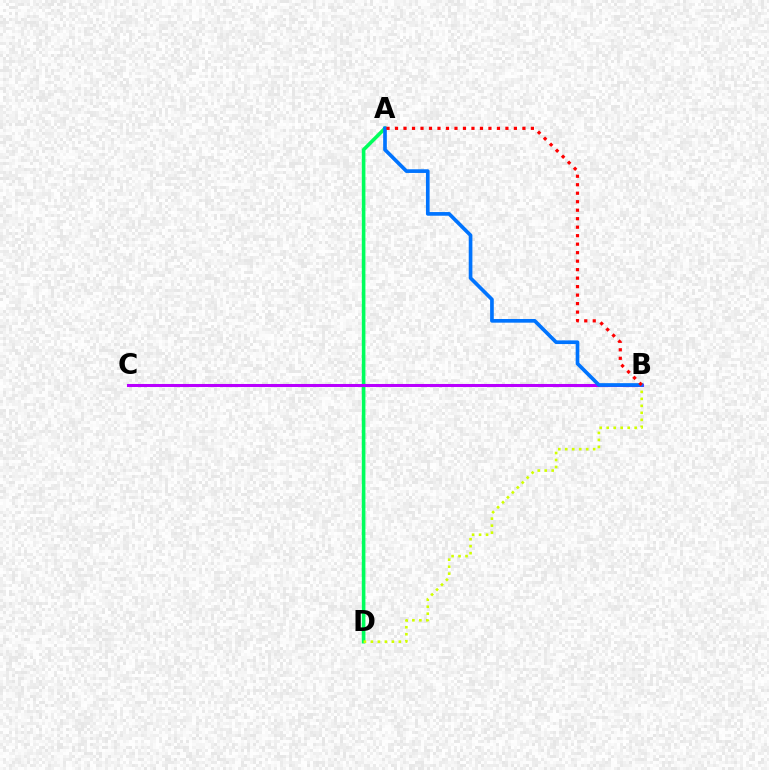{('A', 'D'): [{'color': '#00ff5c', 'line_style': 'solid', 'thickness': 2.59}], ('B', 'D'): [{'color': '#d1ff00', 'line_style': 'dotted', 'thickness': 1.9}], ('B', 'C'): [{'color': '#b900ff', 'line_style': 'solid', 'thickness': 2.2}], ('A', 'B'): [{'color': '#0074ff', 'line_style': 'solid', 'thickness': 2.64}, {'color': '#ff0000', 'line_style': 'dotted', 'thickness': 2.31}]}